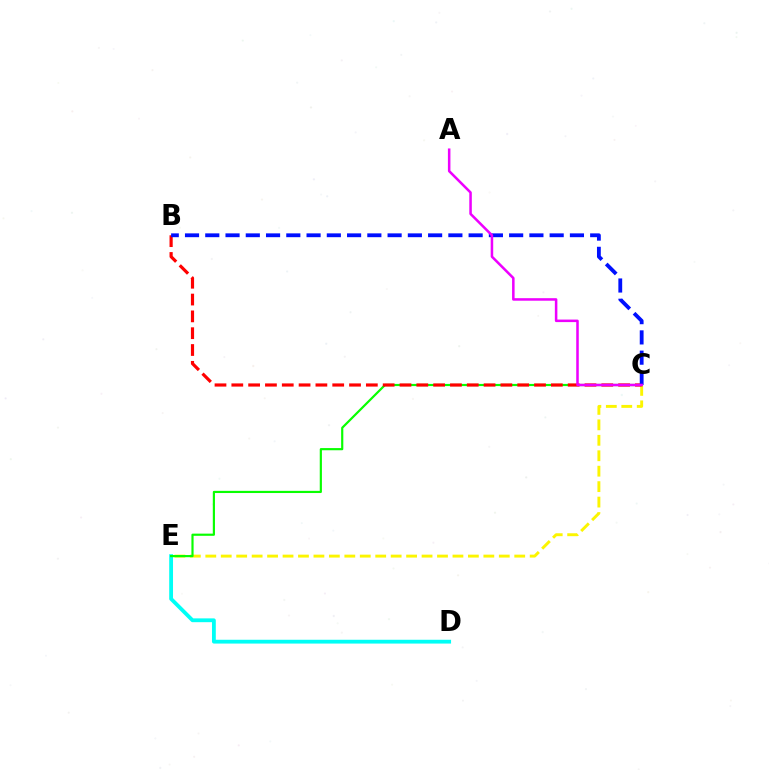{('D', 'E'): [{'color': '#00fff6', 'line_style': 'solid', 'thickness': 2.74}], ('C', 'E'): [{'color': '#fcf500', 'line_style': 'dashed', 'thickness': 2.1}, {'color': '#08ff00', 'line_style': 'solid', 'thickness': 1.57}], ('B', 'C'): [{'color': '#ff0000', 'line_style': 'dashed', 'thickness': 2.28}, {'color': '#0010ff', 'line_style': 'dashed', 'thickness': 2.75}], ('A', 'C'): [{'color': '#ee00ff', 'line_style': 'solid', 'thickness': 1.82}]}